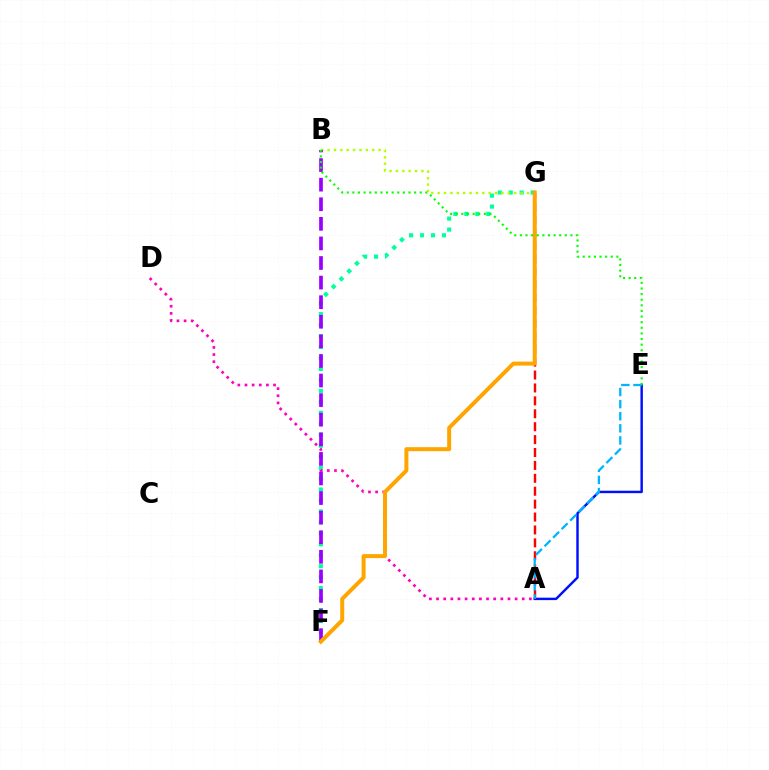{('F', 'G'): [{'color': '#00ff9d', 'line_style': 'dotted', 'thickness': 2.98}, {'color': '#ffa500', 'line_style': 'solid', 'thickness': 2.87}], ('A', 'D'): [{'color': '#ff00bd', 'line_style': 'dotted', 'thickness': 1.94}], ('B', 'G'): [{'color': '#b3ff00', 'line_style': 'dotted', 'thickness': 1.73}], ('B', 'F'): [{'color': '#9b00ff', 'line_style': 'dashed', 'thickness': 2.66}], ('A', 'E'): [{'color': '#0010ff', 'line_style': 'solid', 'thickness': 1.76}, {'color': '#00b5ff', 'line_style': 'dashed', 'thickness': 1.64}], ('A', 'G'): [{'color': '#ff0000', 'line_style': 'dashed', 'thickness': 1.75}], ('B', 'E'): [{'color': '#08ff00', 'line_style': 'dotted', 'thickness': 1.53}]}